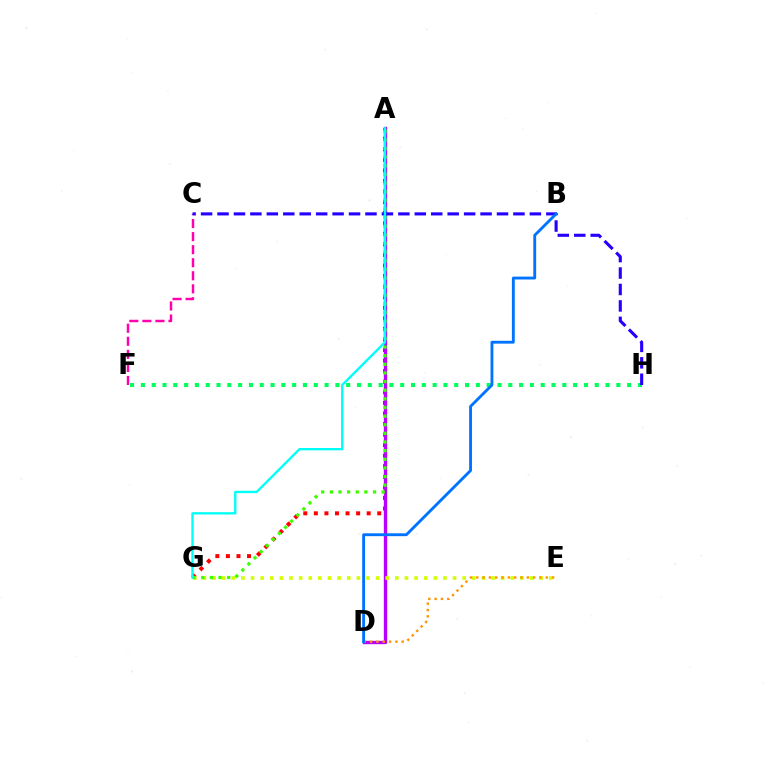{('F', 'H'): [{'color': '#00ff5c', 'line_style': 'dotted', 'thickness': 2.94}], ('A', 'G'): [{'color': '#ff0000', 'line_style': 'dotted', 'thickness': 2.87}, {'color': '#3dff00', 'line_style': 'dotted', 'thickness': 2.35}, {'color': '#00fff6', 'line_style': 'solid', 'thickness': 1.69}], ('A', 'D'): [{'color': '#b900ff', 'line_style': 'solid', 'thickness': 2.41}], ('E', 'G'): [{'color': '#d1ff00', 'line_style': 'dotted', 'thickness': 2.61}], ('D', 'E'): [{'color': '#ff9400', 'line_style': 'dotted', 'thickness': 1.72}], ('C', 'F'): [{'color': '#ff00ac', 'line_style': 'dashed', 'thickness': 1.77}], ('C', 'H'): [{'color': '#2500ff', 'line_style': 'dashed', 'thickness': 2.23}], ('B', 'D'): [{'color': '#0074ff', 'line_style': 'solid', 'thickness': 2.06}]}